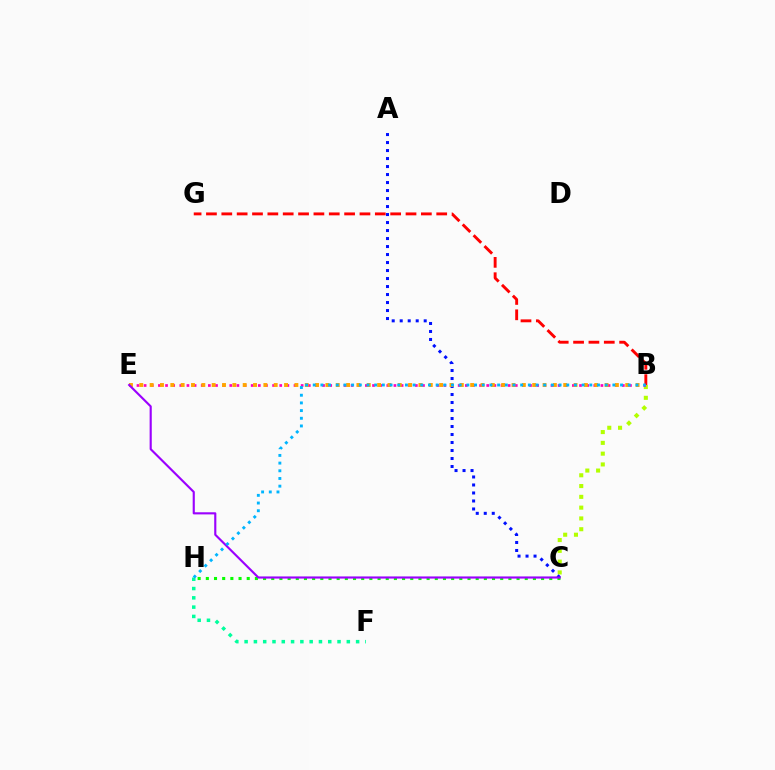{('F', 'H'): [{'color': '#00ff9d', 'line_style': 'dotted', 'thickness': 2.52}], ('C', 'H'): [{'color': '#08ff00', 'line_style': 'dotted', 'thickness': 2.22}], ('B', 'C'): [{'color': '#b3ff00', 'line_style': 'dotted', 'thickness': 2.93}], ('A', 'C'): [{'color': '#0010ff', 'line_style': 'dotted', 'thickness': 2.17}], ('B', 'E'): [{'color': '#ff00bd', 'line_style': 'dotted', 'thickness': 1.94}, {'color': '#ffa500', 'line_style': 'dotted', 'thickness': 2.81}], ('B', 'G'): [{'color': '#ff0000', 'line_style': 'dashed', 'thickness': 2.09}], ('C', 'E'): [{'color': '#9b00ff', 'line_style': 'solid', 'thickness': 1.54}], ('B', 'H'): [{'color': '#00b5ff', 'line_style': 'dotted', 'thickness': 2.09}]}